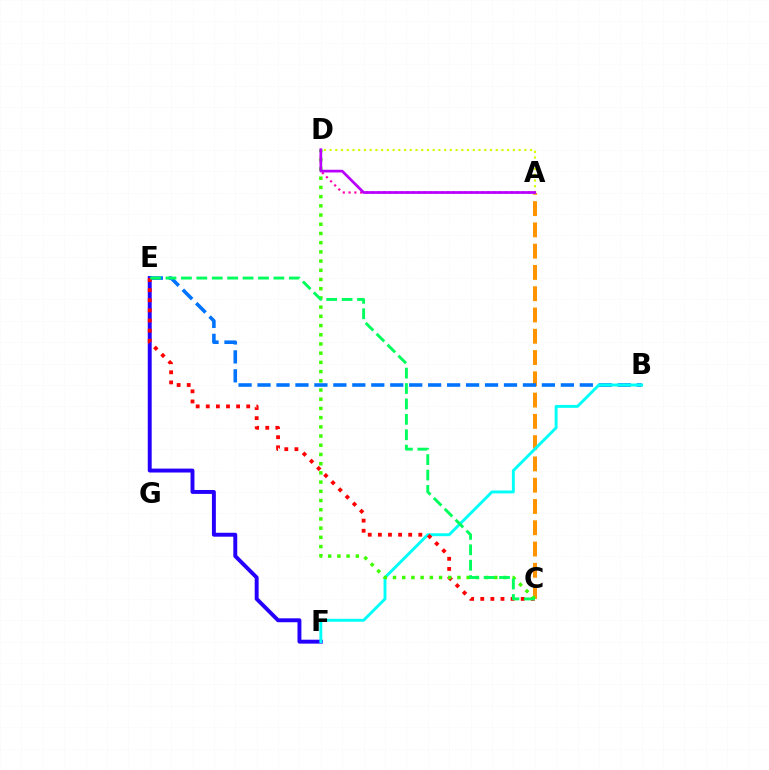{('E', 'F'): [{'color': '#2500ff', 'line_style': 'solid', 'thickness': 2.82}], ('A', 'C'): [{'color': '#ff9400', 'line_style': 'dashed', 'thickness': 2.89}], ('B', 'E'): [{'color': '#0074ff', 'line_style': 'dashed', 'thickness': 2.58}], ('A', 'D'): [{'color': '#d1ff00', 'line_style': 'dotted', 'thickness': 1.56}, {'color': '#ff00ac', 'line_style': 'dotted', 'thickness': 1.57}, {'color': '#b900ff', 'line_style': 'solid', 'thickness': 1.96}], ('B', 'F'): [{'color': '#00fff6', 'line_style': 'solid', 'thickness': 2.09}], ('C', 'E'): [{'color': '#ff0000', 'line_style': 'dotted', 'thickness': 2.75}, {'color': '#00ff5c', 'line_style': 'dashed', 'thickness': 2.09}], ('C', 'D'): [{'color': '#3dff00', 'line_style': 'dotted', 'thickness': 2.5}]}